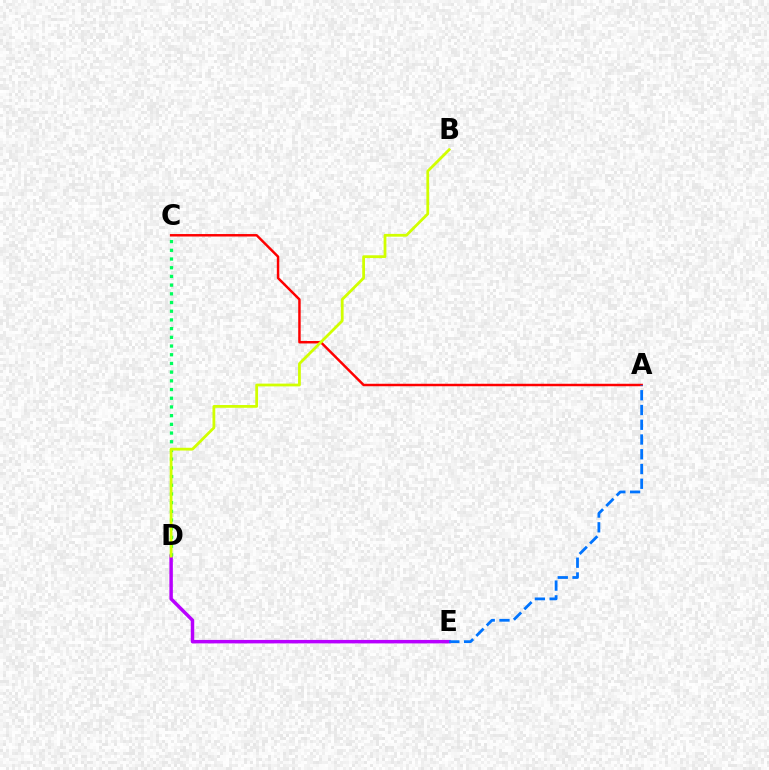{('A', 'C'): [{'color': '#ff0000', 'line_style': 'solid', 'thickness': 1.78}], ('D', 'E'): [{'color': '#b900ff', 'line_style': 'solid', 'thickness': 2.5}], ('A', 'E'): [{'color': '#0074ff', 'line_style': 'dashed', 'thickness': 2.0}], ('C', 'D'): [{'color': '#00ff5c', 'line_style': 'dotted', 'thickness': 2.36}], ('B', 'D'): [{'color': '#d1ff00', 'line_style': 'solid', 'thickness': 2.0}]}